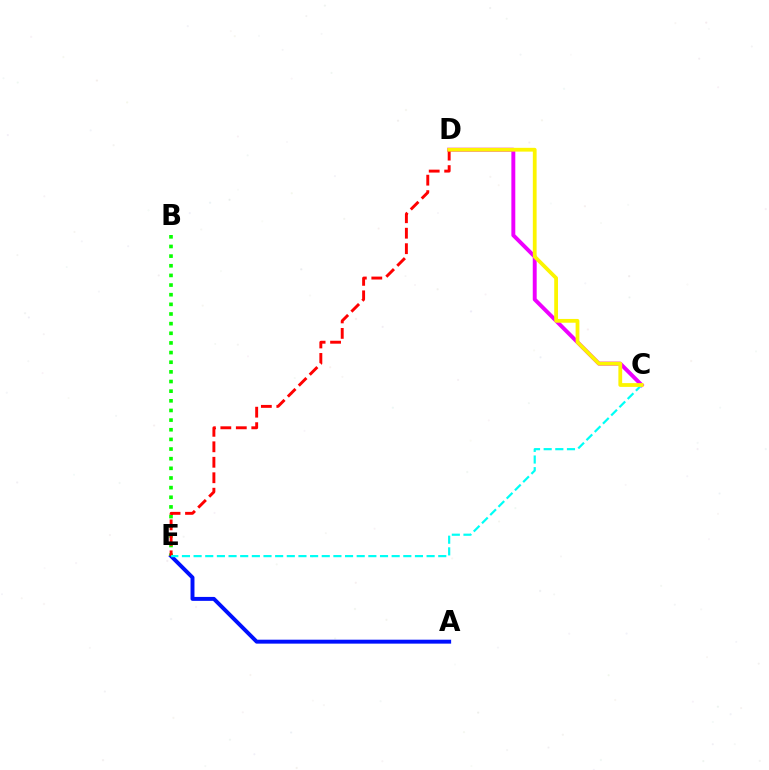{('A', 'E'): [{'color': '#0010ff', 'line_style': 'solid', 'thickness': 2.83}], ('C', 'D'): [{'color': '#ee00ff', 'line_style': 'solid', 'thickness': 2.82}, {'color': '#fcf500', 'line_style': 'solid', 'thickness': 2.72}], ('B', 'E'): [{'color': '#08ff00', 'line_style': 'dotted', 'thickness': 2.62}], ('D', 'E'): [{'color': '#ff0000', 'line_style': 'dashed', 'thickness': 2.1}], ('C', 'E'): [{'color': '#00fff6', 'line_style': 'dashed', 'thickness': 1.58}]}